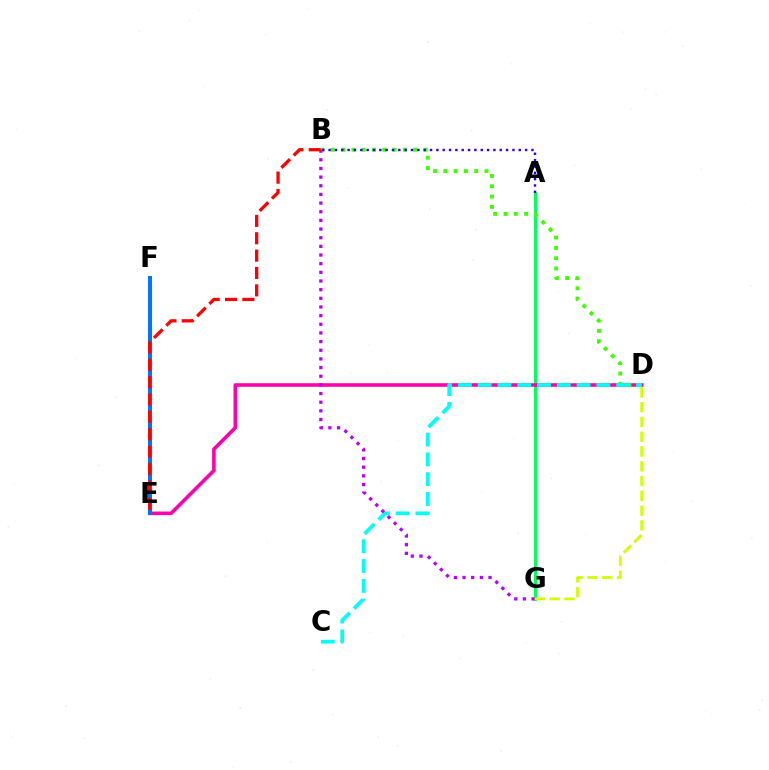{('A', 'G'): [{'color': '#00ff5c', 'line_style': 'solid', 'thickness': 2.14}], ('D', 'E'): [{'color': '#ff00ac', 'line_style': 'solid', 'thickness': 2.58}], ('B', 'D'): [{'color': '#3dff00', 'line_style': 'dotted', 'thickness': 2.8}], ('E', 'F'): [{'color': '#ff9400', 'line_style': 'dotted', 'thickness': 1.71}, {'color': '#0074ff', 'line_style': 'solid', 'thickness': 2.86}], ('A', 'B'): [{'color': '#2500ff', 'line_style': 'dotted', 'thickness': 1.72}], ('C', 'D'): [{'color': '#00fff6', 'line_style': 'dashed', 'thickness': 2.69}], ('B', 'G'): [{'color': '#b900ff', 'line_style': 'dotted', 'thickness': 2.35}], ('D', 'G'): [{'color': '#d1ff00', 'line_style': 'dashed', 'thickness': 2.01}], ('B', 'E'): [{'color': '#ff0000', 'line_style': 'dashed', 'thickness': 2.36}]}